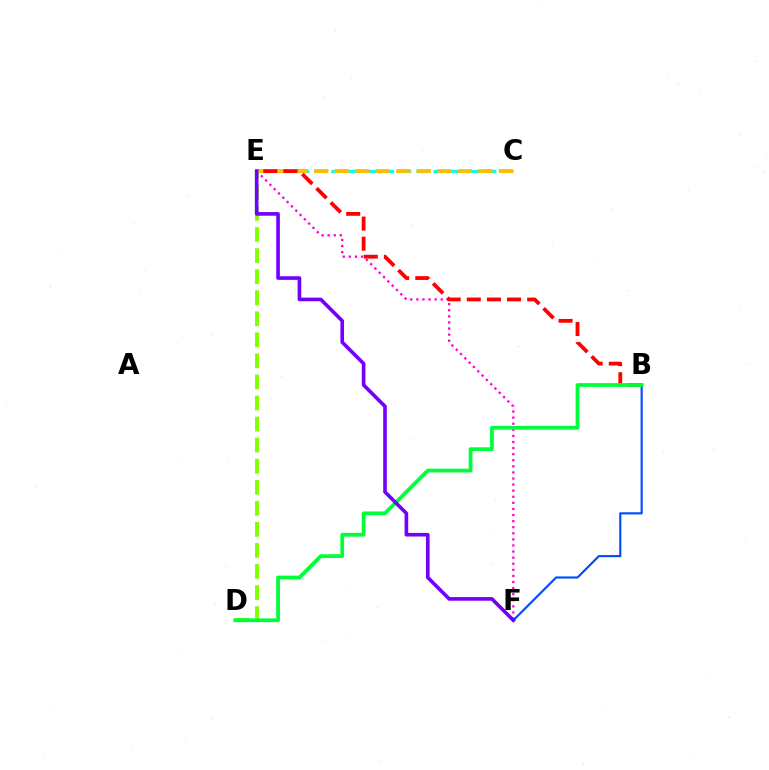{('C', 'E'): [{'color': '#00fff6', 'line_style': 'dashed', 'thickness': 2.31}, {'color': '#ffbd00', 'line_style': 'dashed', 'thickness': 2.79}], ('E', 'F'): [{'color': '#ff00cf', 'line_style': 'dotted', 'thickness': 1.65}, {'color': '#7200ff', 'line_style': 'solid', 'thickness': 2.62}], ('D', 'E'): [{'color': '#84ff00', 'line_style': 'dashed', 'thickness': 2.86}], ('B', 'E'): [{'color': '#ff0000', 'line_style': 'dashed', 'thickness': 2.73}], ('B', 'F'): [{'color': '#004bff', 'line_style': 'solid', 'thickness': 1.54}], ('B', 'D'): [{'color': '#00ff39', 'line_style': 'solid', 'thickness': 2.71}]}